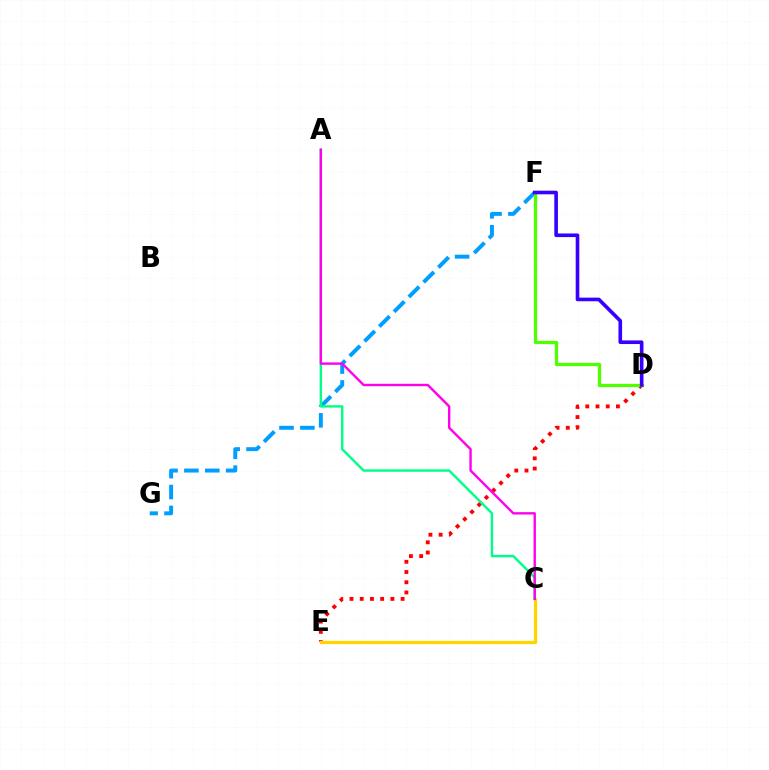{('D', 'E'): [{'color': '#ff0000', 'line_style': 'dotted', 'thickness': 2.78}], ('F', 'G'): [{'color': '#009eff', 'line_style': 'dashed', 'thickness': 2.84}], ('D', 'F'): [{'color': '#4fff00', 'line_style': 'solid', 'thickness': 2.34}, {'color': '#3700ff', 'line_style': 'solid', 'thickness': 2.61}], ('C', 'E'): [{'color': '#ffd500', 'line_style': 'solid', 'thickness': 2.34}], ('A', 'C'): [{'color': '#00ff86', 'line_style': 'solid', 'thickness': 1.74}, {'color': '#ff00ed', 'line_style': 'solid', 'thickness': 1.72}]}